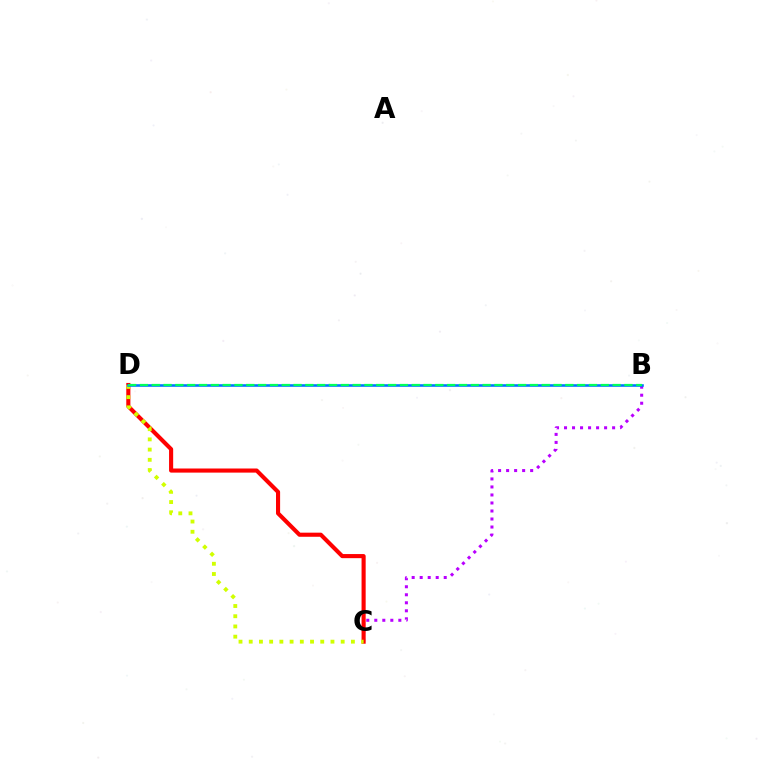{('B', 'C'): [{'color': '#b900ff', 'line_style': 'dotted', 'thickness': 2.18}], ('C', 'D'): [{'color': '#ff0000', 'line_style': 'solid', 'thickness': 2.96}, {'color': '#d1ff00', 'line_style': 'dotted', 'thickness': 2.78}], ('B', 'D'): [{'color': '#0074ff', 'line_style': 'solid', 'thickness': 1.86}, {'color': '#00ff5c', 'line_style': 'dashed', 'thickness': 1.61}]}